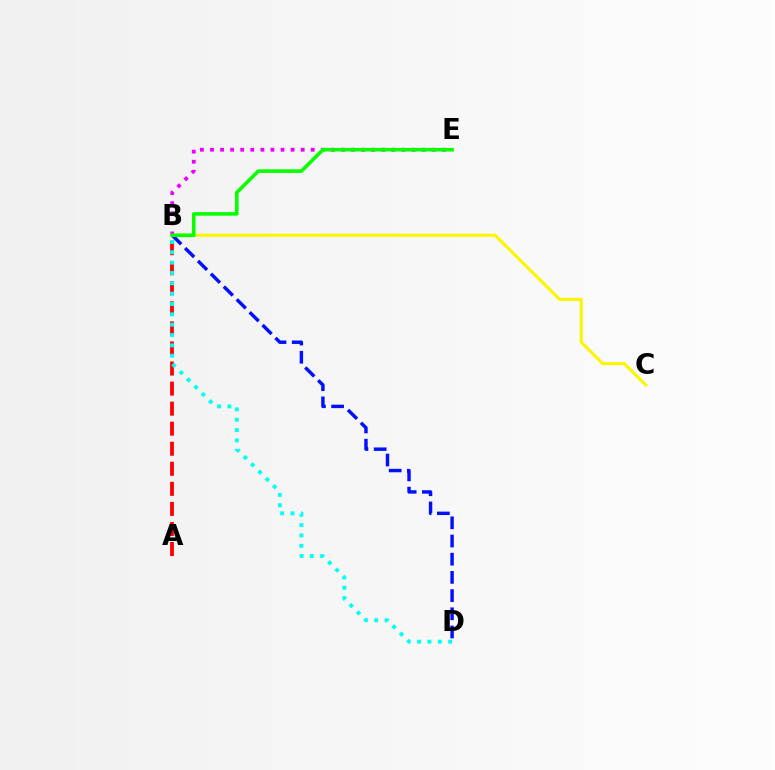{('B', 'C'): [{'color': '#fcf500', 'line_style': 'solid', 'thickness': 2.23}], ('A', 'B'): [{'color': '#ff0000', 'line_style': 'dashed', 'thickness': 2.72}], ('B', 'D'): [{'color': '#0010ff', 'line_style': 'dashed', 'thickness': 2.47}, {'color': '#00fff6', 'line_style': 'dotted', 'thickness': 2.81}], ('B', 'E'): [{'color': '#ee00ff', 'line_style': 'dotted', 'thickness': 2.74}, {'color': '#08ff00', 'line_style': 'solid', 'thickness': 2.59}]}